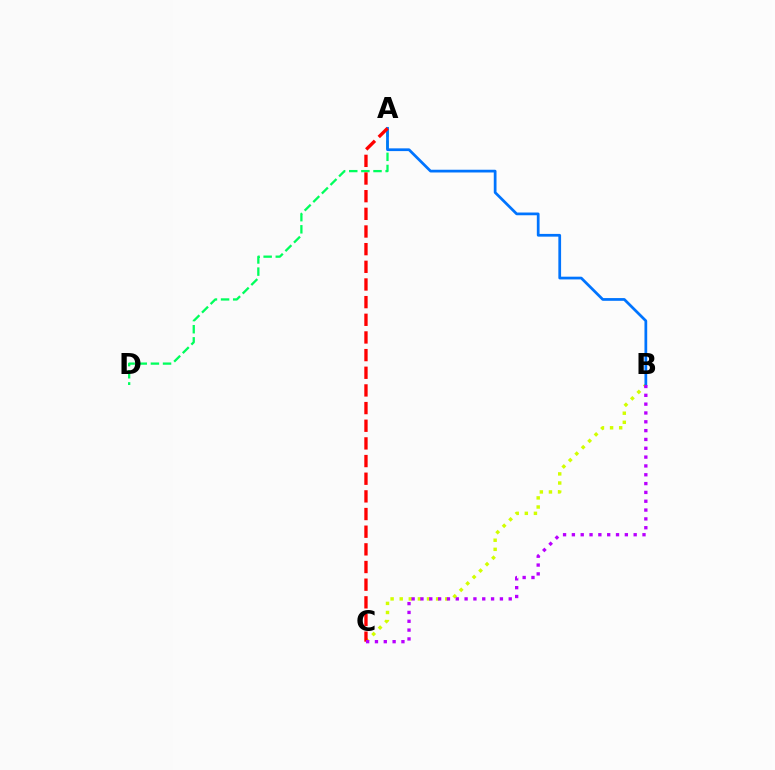{('A', 'D'): [{'color': '#00ff5c', 'line_style': 'dashed', 'thickness': 1.65}], ('B', 'C'): [{'color': '#d1ff00', 'line_style': 'dotted', 'thickness': 2.47}, {'color': '#b900ff', 'line_style': 'dotted', 'thickness': 2.4}], ('A', 'B'): [{'color': '#0074ff', 'line_style': 'solid', 'thickness': 1.97}], ('A', 'C'): [{'color': '#ff0000', 'line_style': 'dashed', 'thickness': 2.4}]}